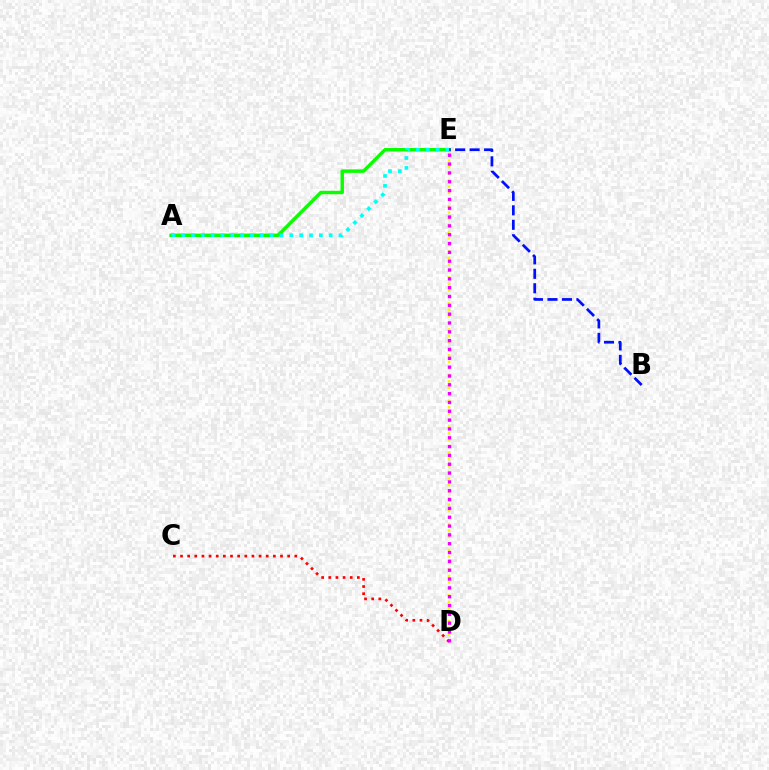{('D', 'E'): [{'color': '#fcf500', 'line_style': 'dotted', 'thickness': 1.76}, {'color': '#ee00ff', 'line_style': 'dotted', 'thickness': 2.4}], ('C', 'D'): [{'color': '#ff0000', 'line_style': 'dotted', 'thickness': 1.94}], ('A', 'E'): [{'color': '#08ff00', 'line_style': 'solid', 'thickness': 2.48}, {'color': '#00fff6', 'line_style': 'dotted', 'thickness': 2.67}], ('B', 'E'): [{'color': '#0010ff', 'line_style': 'dashed', 'thickness': 1.97}]}